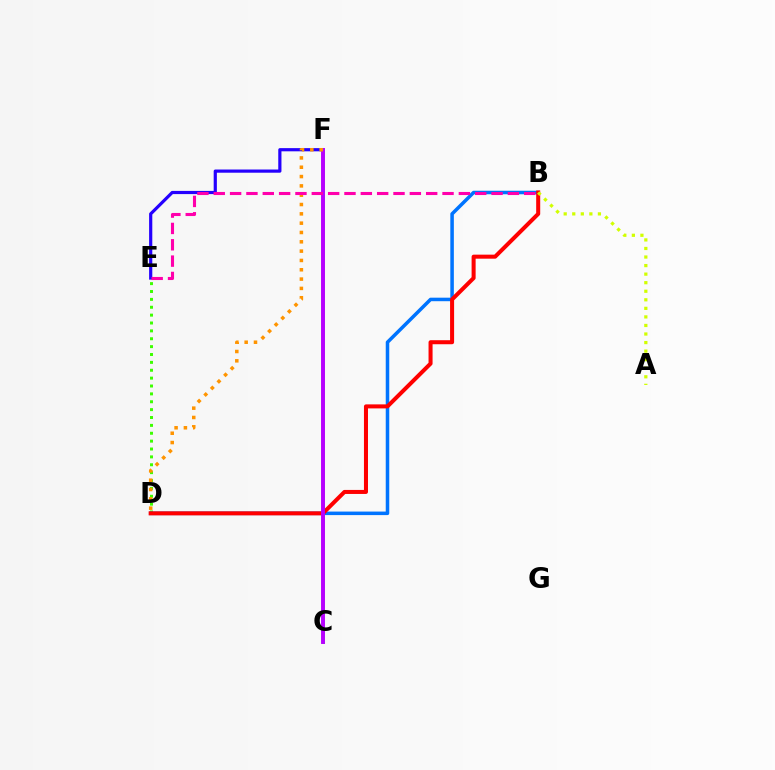{('E', 'F'): [{'color': '#2500ff', 'line_style': 'solid', 'thickness': 2.3}], ('D', 'E'): [{'color': '#3dff00', 'line_style': 'dotted', 'thickness': 2.14}], ('B', 'D'): [{'color': '#0074ff', 'line_style': 'solid', 'thickness': 2.54}, {'color': '#ff0000', 'line_style': 'solid', 'thickness': 2.9}], ('C', 'F'): [{'color': '#00ff5c', 'line_style': 'solid', 'thickness': 2.09}, {'color': '#00fff6', 'line_style': 'solid', 'thickness': 1.68}, {'color': '#b900ff', 'line_style': 'solid', 'thickness': 2.81}], ('A', 'B'): [{'color': '#d1ff00', 'line_style': 'dotted', 'thickness': 2.32}], ('D', 'F'): [{'color': '#ff9400', 'line_style': 'dotted', 'thickness': 2.53}], ('B', 'E'): [{'color': '#ff00ac', 'line_style': 'dashed', 'thickness': 2.22}]}